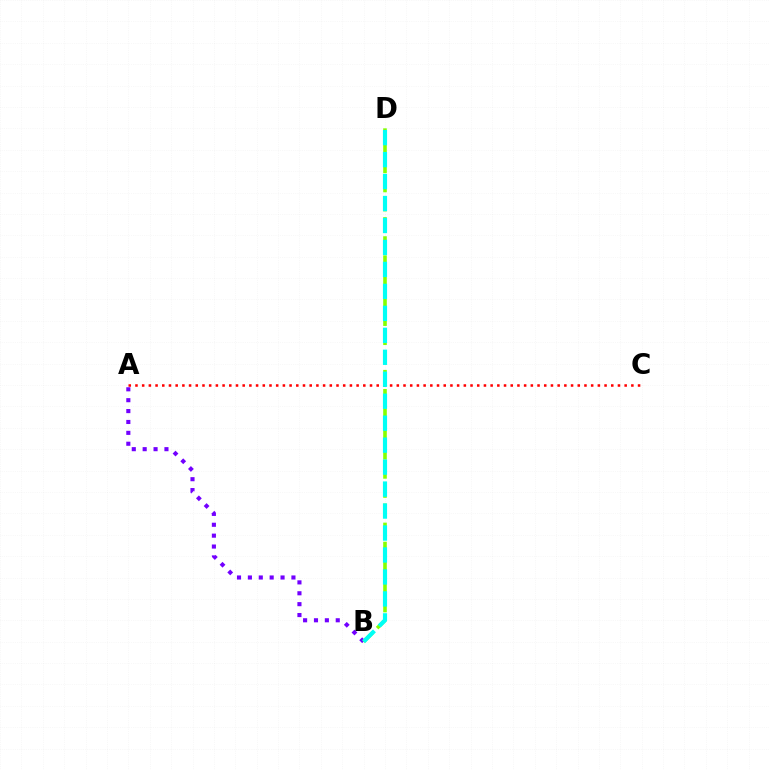{('A', 'B'): [{'color': '#7200ff', 'line_style': 'dotted', 'thickness': 2.96}], ('A', 'C'): [{'color': '#ff0000', 'line_style': 'dotted', 'thickness': 1.82}], ('B', 'D'): [{'color': '#84ff00', 'line_style': 'dashed', 'thickness': 2.59}, {'color': '#00fff6', 'line_style': 'dashed', 'thickness': 2.98}]}